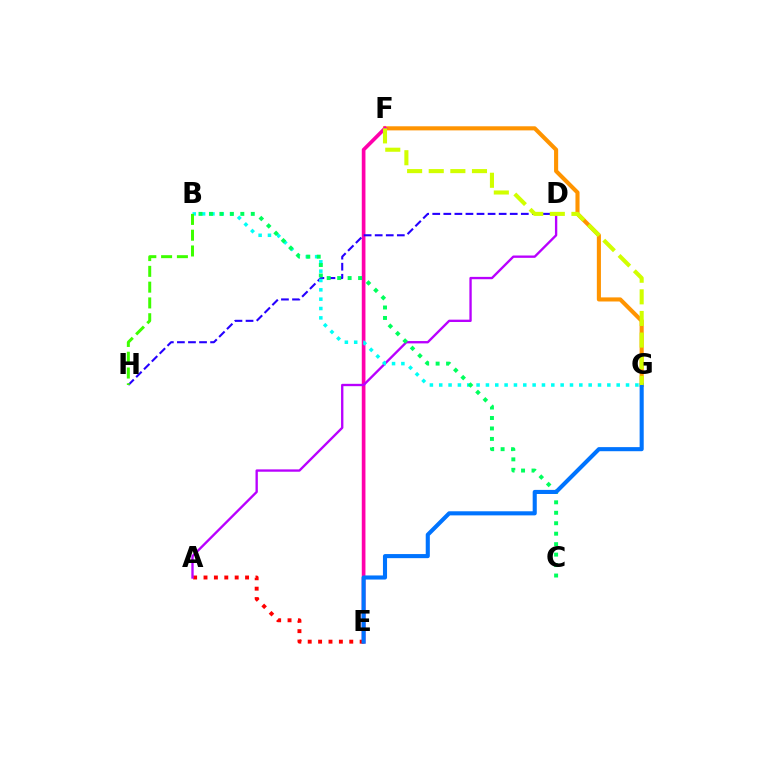{('F', 'G'): [{'color': '#ff9400', 'line_style': 'solid', 'thickness': 2.95}, {'color': '#d1ff00', 'line_style': 'dashed', 'thickness': 2.94}], ('E', 'F'): [{'color': '#ff00ac', 'line_style': 'solid', 'thickness': 2.65}], ('D', 'H'): [{'color': '#2500ff', 'line_style': 'dashed', 'thickness': 1.5}], ('A', 'E'): [{'color': '#ff0000', 'line_style': 'dotted', 'thickness': 2.82}], ('A', 'D'): [{'color': '#b900ff', 'line_style': 'solid', 'thickness': 1.69}], ('B', 'G'): [{'color': '#00fff6', 'line_style': 'dotted', 'thickness': 2.54}], ('B', 'C'): [{'color': '#00ff5c', 'line_style': 'dotted', 'thickness': 2.84}], ('E', 'G'): [{'color': '#0074ff', 'line_style': 'solid', 'thickness': 2.95}], ('B', 'H'): [{'color': '#3dff00', 'line_style': 'dashed', 'thickness': 2.14}]}